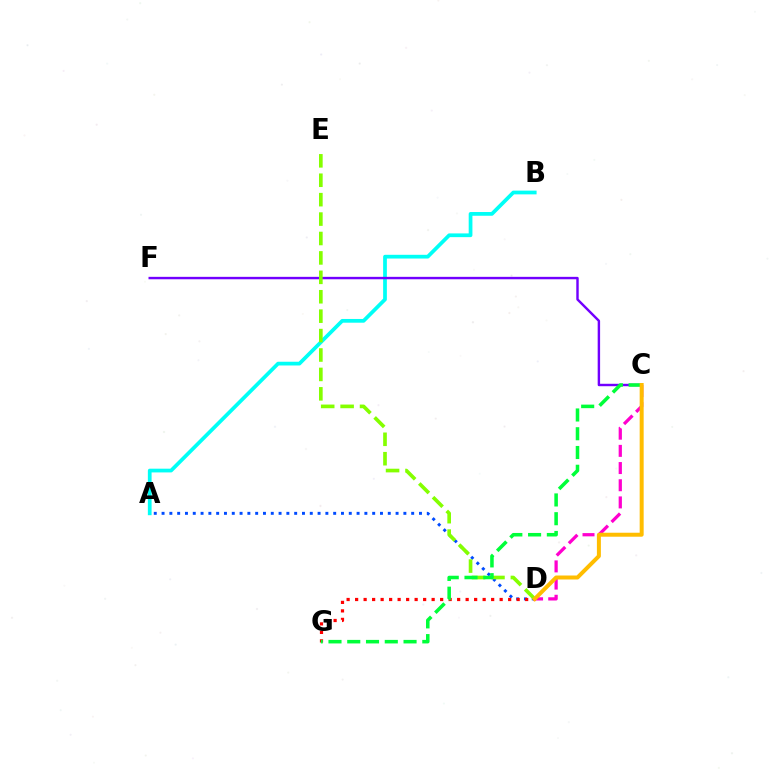{('C', 'D'): [{'color': '#ff00cf', 'line_style': 'dashed', 'thickness': 2.33}, {'color': '#ffbd00', 'line_style': 'solid', 'thickness': 2.87}], ('A', 'D'): [{'color': '#004bff', 'line_style': 'dotted', 'thickness': 2.12}], ('D', 'G'): [{'color': '#ff0000', 'line_style': 'dotted', 'thickness': 2.31}], ('A', 'B'): [{'color': '#00fff6', 'line_style': 'solid', 'thickness': 2.69}], ('C', 'F'): [{'color': '#7200ff', 'line_style': 'solid', 'thickness': 1.75}], ('D', 'E'): [{'color': '#84ff00', 'line_style': 'dashed', 'thickness': 2.64}], ('C', 'G'): [{'color': '#00ff39', 'line_style': 'dashed', 'thickness': 2.55}]}